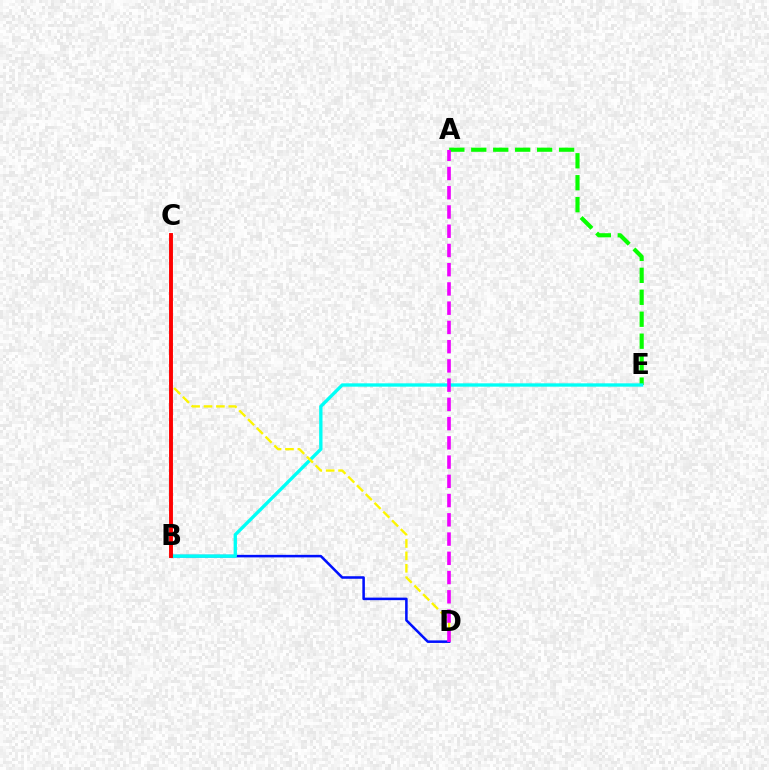{('B', 'D'): [{'color': '#0010ff', 'line_style': 'solid', 'thickness': 1.83}], ('A', 'E'): [{'color': '#08ff00', 'line_style': 'dashed', 'thickness': 2.98}], ('B', 'E'): [{'color': '#00fff6', 'line_style': 'solid', 'thickness': 2.4}], ('C', 'D'): [{'color': '#fcf500', 'line_style': 'dashed', 'thickness': 1.68}], ('B', 'C'): [{'color': '#ff0000', 'line_style': 'solid', 'thickness': 2.81}], ('A', 'D'): [{'color': '#ee00ff', 'line_style': 'dashed', 'thickness': 2.61}]}